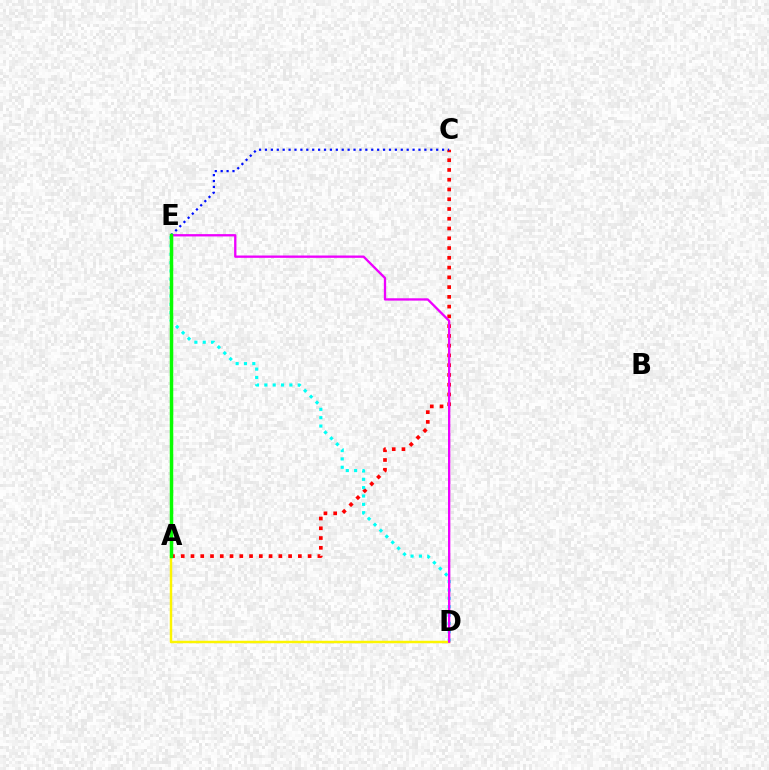{('A', 'C'): [{'color': '#ff0000', 'line_style': 'dotted', 'thickness': 2.65}], ('D', 'E'): [{'color': '#00fff6', 'line_style': 'dotted', 'thickness': 2.27}, {'color': '#ee00ff', 'line_style': 'solid', 'thickness': 1.67}], ('A', 'D'): [{'color': '#fcf500', 'line_style': 'solid', 'thickness': 1.77}], ('C', 'E'): [{'color': '#0010ff', 'line_style': 'dotted', 'thickness': 1.6}], ('A', 'E'): [{'color': '#08ff00', 'line_style': 'solid', 'thickness': 2.5}]}